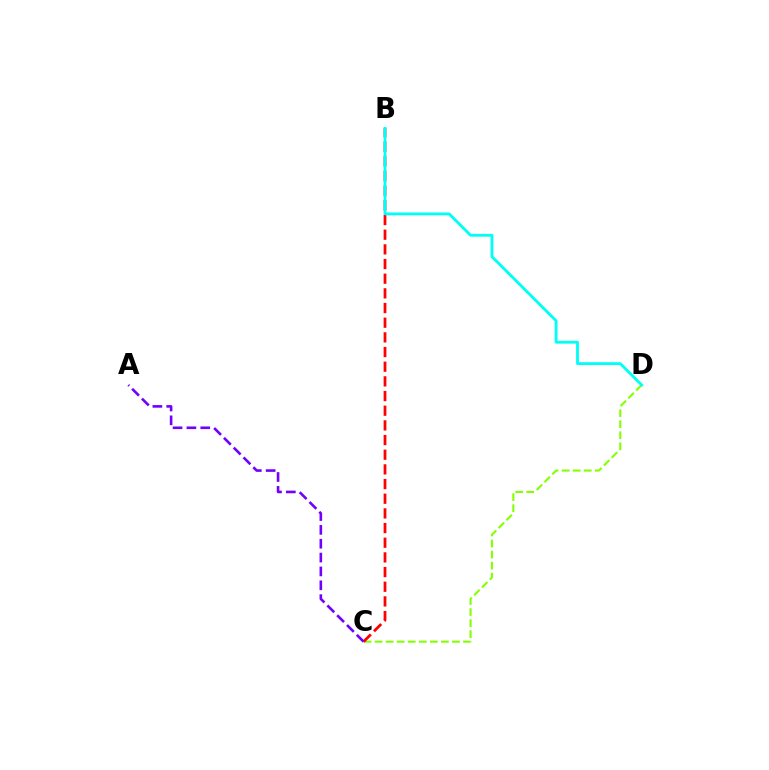{('C', 'D'): [{'color': '#84ff00', 'line_style': 'dashed', 'thickness': 1.5}], ('B', 'C'): [{'color': '#ff0000', 'line_style': 'dashed', 'thickness': 1.99}], ('A', 'C'): [{'color': '#7200ff', 'line_style': 'dashed', 'thickness': 1.88}], ('B', 'D'): [{'color': '#00fff6', 'line_style': 'solid', 'thickness': 2.04}]}